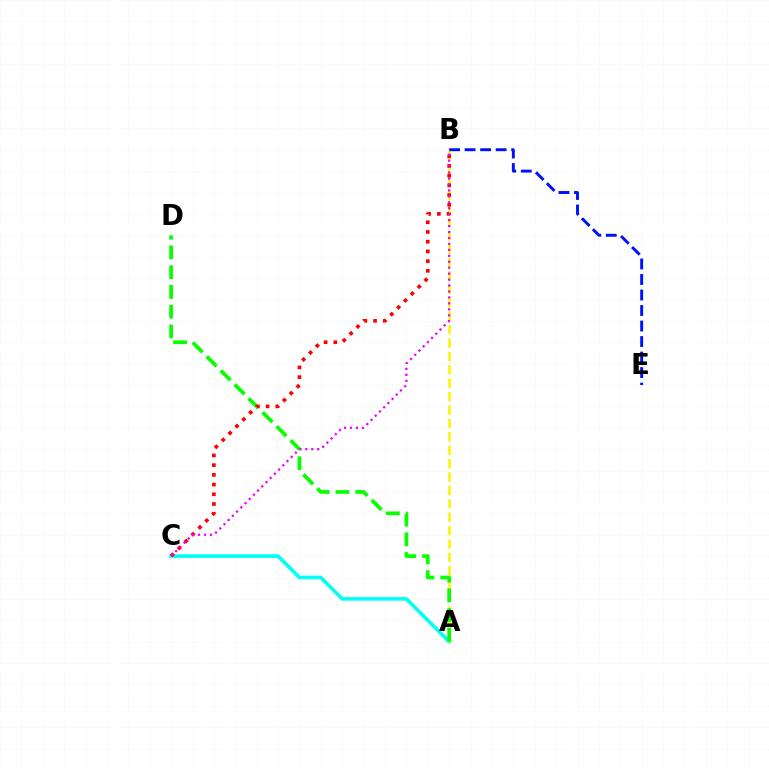{('A', 'C'): [{'color': '#00fff6', 'line_style': 'solid', 'thickness': 2.6}], ('A', 'B'): [{'color': '#fcf500', 'line_style': 'dashed', 'thickness': 1.82}], ('B', 'E'): [{'color': '#0010ff', 'line_style': 'dashed', 'thickness': 2.11}], ('A', 'D'): [{'color': '#08ff00', 'line_style': 'dashed', 'thickness': 2.68}], ('B', 'C'): [{'color': '#ff0000', 'line_style': 'dotted', 'thickness': 2.64}, {'color': '#ee00ff', 'line_style': 'dotted', 'thickness': 1.62}]}